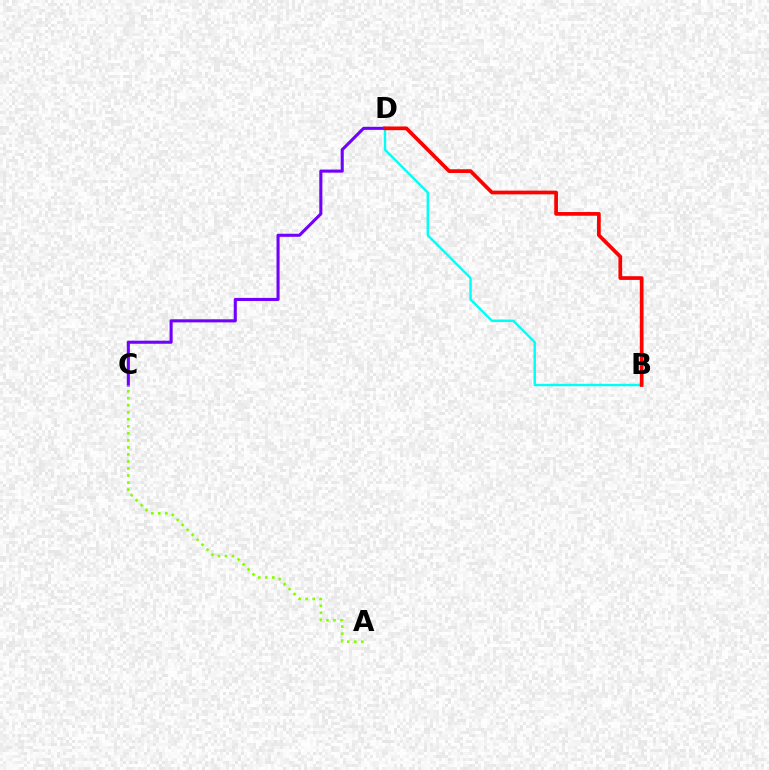{('C', 'D'): [{'color': '#7200ff', 'line_style': 'solid', 'thickness': 2.22}], ('A', 'C'): [{'color': '#84ff00', 'line_style': 'dotted', 'thickness': 1.91}], ('B', 'D'): [{'color': '#00fff6', 'line_style': 'solid', 'thickness': 1.74}, {'color': '#ff0000', 'line_style': 'solid', 'thickness': 2.68}]}